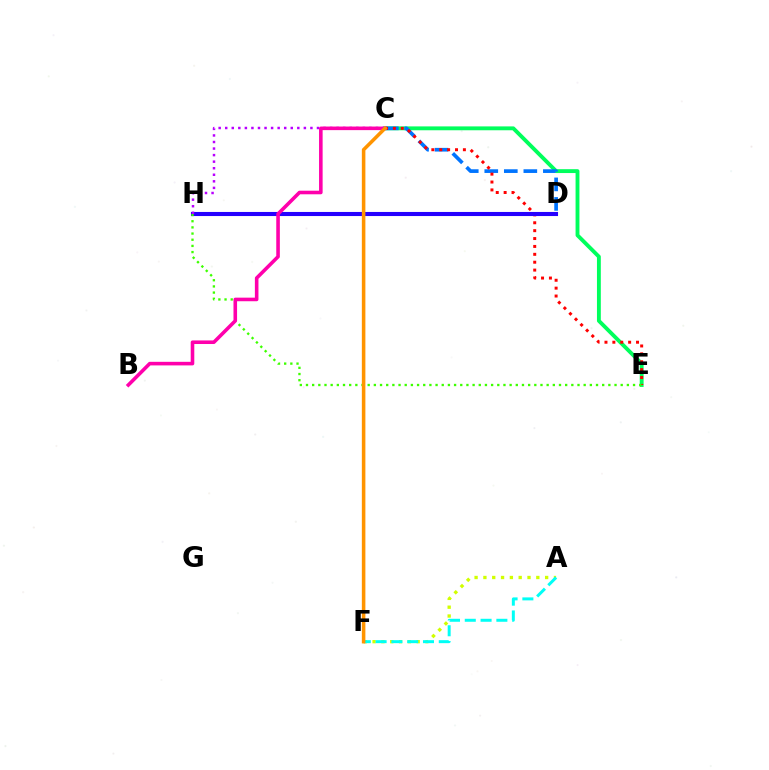{('C', 'E'): [{'color': '#00ff5c', 'line_style': 'solid', 'thickness': 2.78}, {'color': '#ff0000', 'line_style': 'dotted', 'thickness': 2.14}], ('C', 'D'): [{'color': '#0074ff', 'line_style': 'dashed', 'thickness': 2.65}], ('A', 'F'): [{'color': '#d1ff00', 'line_style': 'dotted', 'thickness': 2.4}, {'color': '#00fff6', 'line_style': 'dashed', 'thickness': 2.15}], ('D', 'H'): [{'color': '#2500ff', 'line_style': 'solid', 'thickness': 2.94}], ('E', 'H'): [{'color': '#3dff00', 'line_style': 'dotted', 'thickness': 1.68}], ('C', 'H'): [{'color': '#b900ff', 'line_style': 'dotted', 'thickness': 1.78}], ('B', 'C'): [{'color': '#ff00ac', 'line_style': 'solid', 'thickness': 2.58}], ('C', 'F'): [{'color': '#ff9400', 'line_style': 'solid', 'thickness': 2.55}]}